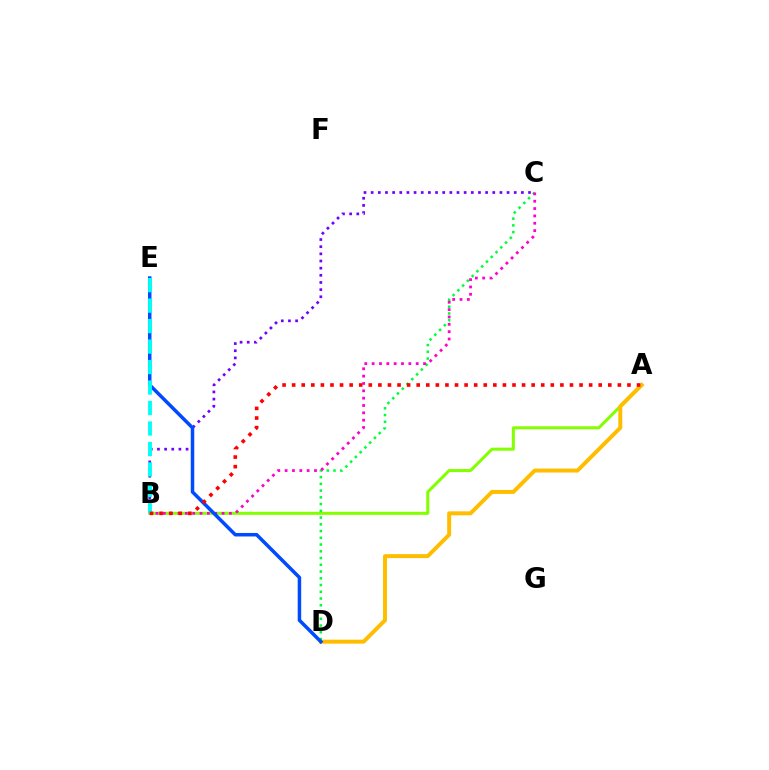{('B', 'C'): [{'color': '#7200ff', 'line_style': 'dotted', 'thickness': 1.94}, {'color': '#ff00cf', 'line_style': 'dotted', 'thickness': 2.0}], ('A', 'B'): [{'color': '#84ff00', 'line_style': 'solid', 'thickness': 2.18}, {'color': '#ff0000', 'line_style': 'dotted', 'thickness': 2.6}], ('C', 'D'): [{'color': '#00ff39', 'line_style': 'dotted', 'thickness': 1.83}], ('A', 'D'): [{'color': '#ffbd00', 'line_style': 'solid', 'thickness': 2.86}], ('D', 'E'): [{'color': '#004bff', 'line_style': 'solid', 'thickness': 2.52}], ('B', 'E'): [{'color': '#00fff6', 'line_style': 'dashed', 'thickness': 2.78}]}